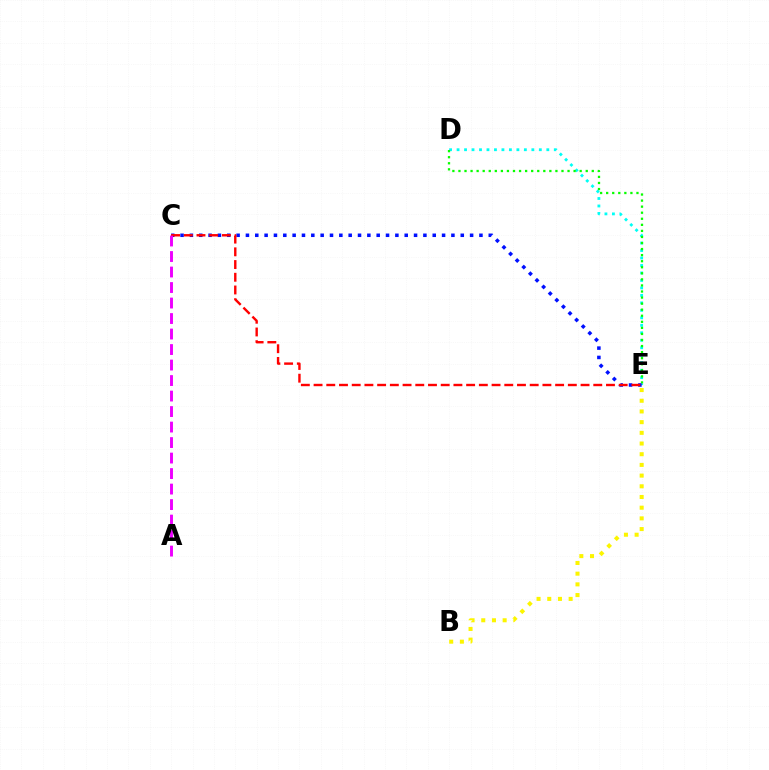{('D', 'E'): [{'color': '#00fff6', 'line_style': 'dotted', 'thickness': 2.03}, {'color': '#08ff00', 'line_style': 'dotted', 'thickness': 1.65}], ('C', 'E'): [{'color': '#0010ff', 'line_style': 'dotted', 'thickness': 2.54}, {'color': '#ff0000', 'line_style': 'dashed', 'thickness': 1.73}], ('B', 'E'): [{'color': '#fcf500', 'line_style': 'dotted', 'thickness': 2.91}], ('A', 'C'): [{'color': '#ee00ff', 'line_style': 'dashed', 'thickness': 2.11}]}